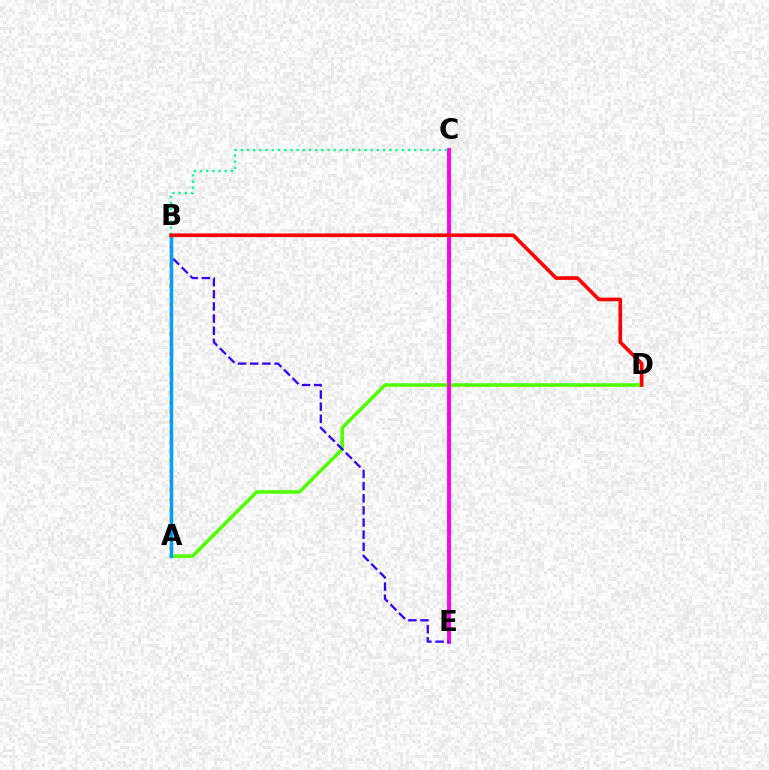{('A', 'B'): [{'color': '#ffd500', 'line_style': 'dotted', 'thickness': 2.64}, {'color': '#009eff', 'line_style': 'solid', 'thickness': 2.5}], ('A', 'D'): [{'color': '#4fff00', 'line_style': 'solid', 'thickness': 2.53}], ('C', 'E'): [{'color': '#ff00ed', 'line_style': 'solid', 'thickness': 2.79}], ('B', 'C'): [{'color': '#00ff86', 'line_style': 'dotted', 'thickness': 1.68}], ('B', 'E'): [{'color': '#3700ff', 'line_style': 'dashed', 'thickness': 1.65}], ('B', 'D'): [{'color': '#ff0000', 'line_style': 'solid', 'thickness': 2.62}]}